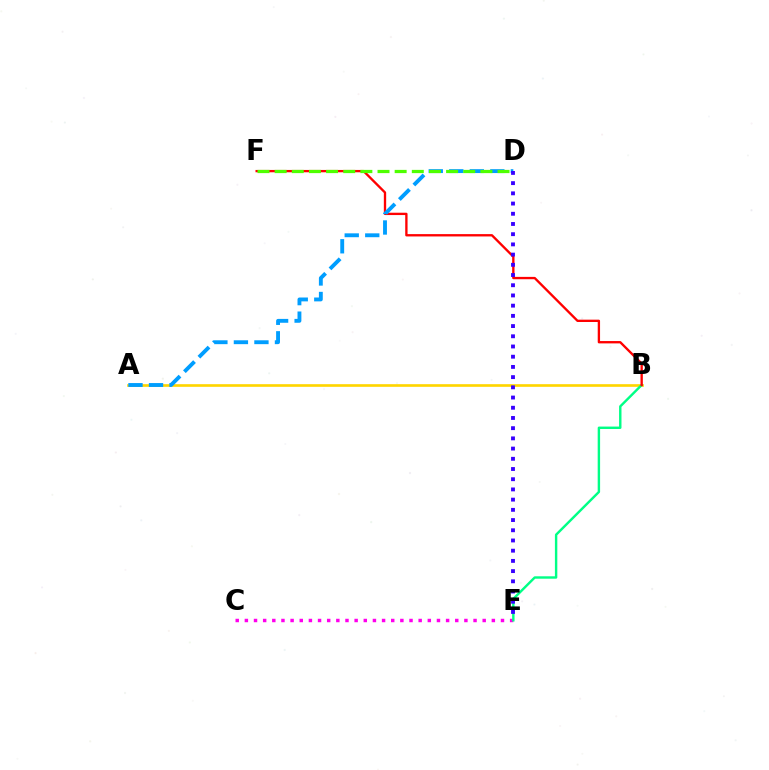{('A', 'B'): [{'color': '#ffd500', 'line_style': 'solid', 'thickness': 1.91}], ('C', 'E'): [{'color': '#ff00ed', 'line_style': 'dotted', 'thickness': 2.49}], ('B', 'E'): [{'color': '#00ff86', 'line_style': 'solid', 'thickness': 1.74}], ('B', 'F'): [{'color': '#ff0000', 'line_style': 'solid', 'thickness': 1.68}], ('A', 'D'): [{'color': '#009eff', 'line_style': 'dashed', 'thickness': 2.79}], ('D', 'F'): [{'color': '#4fff00', 'line_style': 'dashed', 'thickness': 2.33}], ('D', 'E'): [{'color': '#3700ff', 'line_style': 'dotted', 'thickness': 2.77}]}